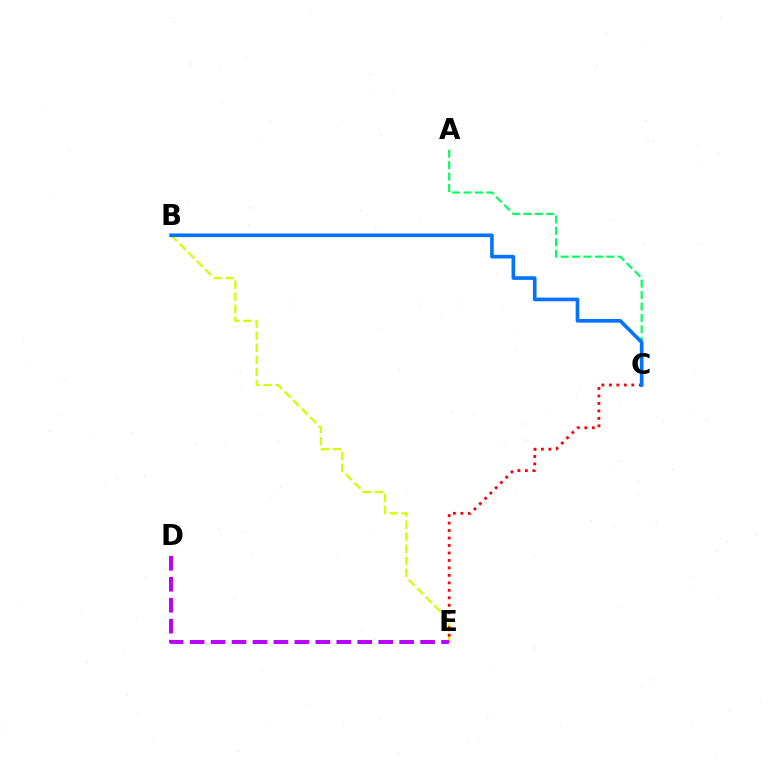{('B', 'E'): [{'color': '#d1ff00', 'line_style': 'dashed', 'thickness': 1.64}], ('A', 'C'): [{'color': '#00ff5c', 'line_style': 'dashed', 'thickness': 1.55}], ('C', 'E'): [{'color': '#ff0000', 'line_style': 'dotted', 'thickness': 2.03}], ('B', 'C'): [{'color': '#0074ff', 'line_style': 'solid', 'thickness': 2.62}], ('D', 'E'): [{'color': '#b900ff', 'line_style': 'dashed', 'thickness': 2.85}]}